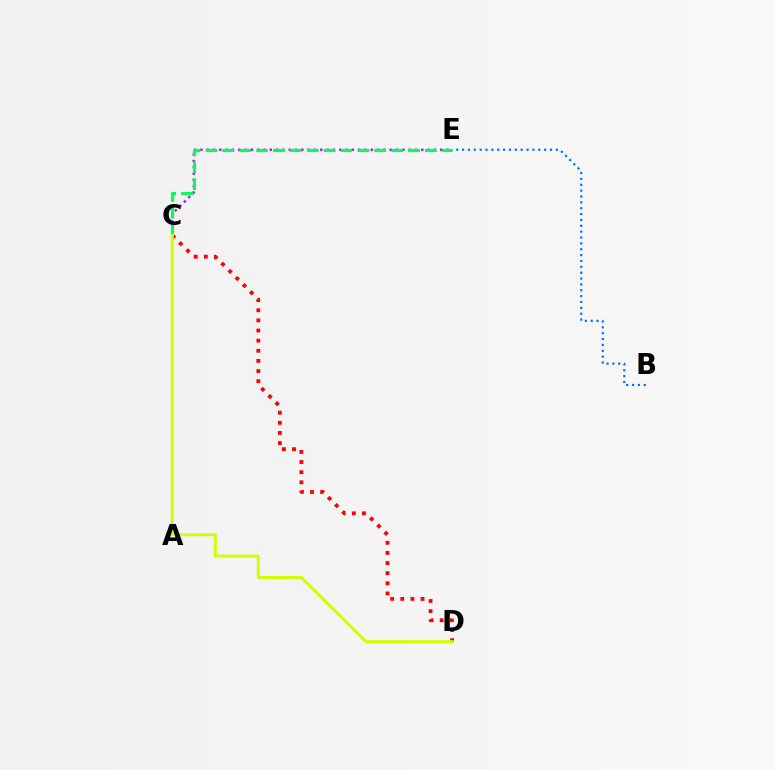{('B', 'E'): [{'color': '#0074ff', 'line_style': 'dotted', 'thickness': 1.59}], ('C', 'D'): [{'color': '#ff0000', 'line_style': 'dotted', 'thickness': 2.75}, {'color': '#d1ff00', 'line_style': 'solid', 'thickness': 2.15}], ('C', 'E'): [{'color': '#b900ff', 'line_style': 'dotted', 'thickness': 1.71}, {'color': '#00ff5c', 'line_style': 'dashed', 'thickness': 2.29}]}